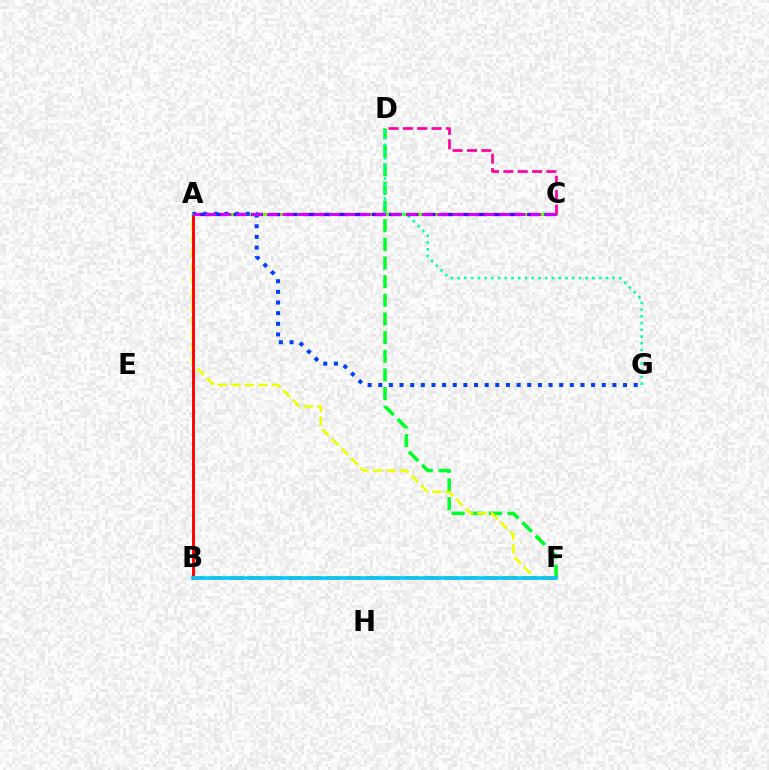{('D', 'F'): [{'color': '#00ff27', 'line_style': 'dashed', 'thickness': 2.53}], ('A', 'F'): [{'color': '#eeff00', 'line_style': 'dashed', 'thickness': 1.84}], ('A', 'B'): [{'color': '#ff0000', 'line_style': 'solid', 'thickness': 2.09}], ('A', 'C'): [{'color': '#66ff00', 'line_style': 'solid', 'thickness': 2.28}, {'color': '#4f00ff', 'line_style': 'dashed', 'thickness': 2.35}, {'color': '#d600ff', 'line_style': 'dashed', 'thickness': 2.1}], ('B', 'F'): [{'color': '#ff8800', 'line_style': 'dashed', 'thickness': 2.66}, {'color': '#00c7ff', 'line_style': 'solid', 'thickness': 2.56}], ('D', 'G'): [{'color': '#00ffaf', 'line_style': 'dotted', 'thickness': 1.83}], ('A', 'G'): [{'color': '#003fff', 'line_style': 'dotted', 'thickness': 2.89}], ('C', 'D'): [{'color': '#ff00a0', 'line_style': 'dashed', 'thickness': 1.95}]}